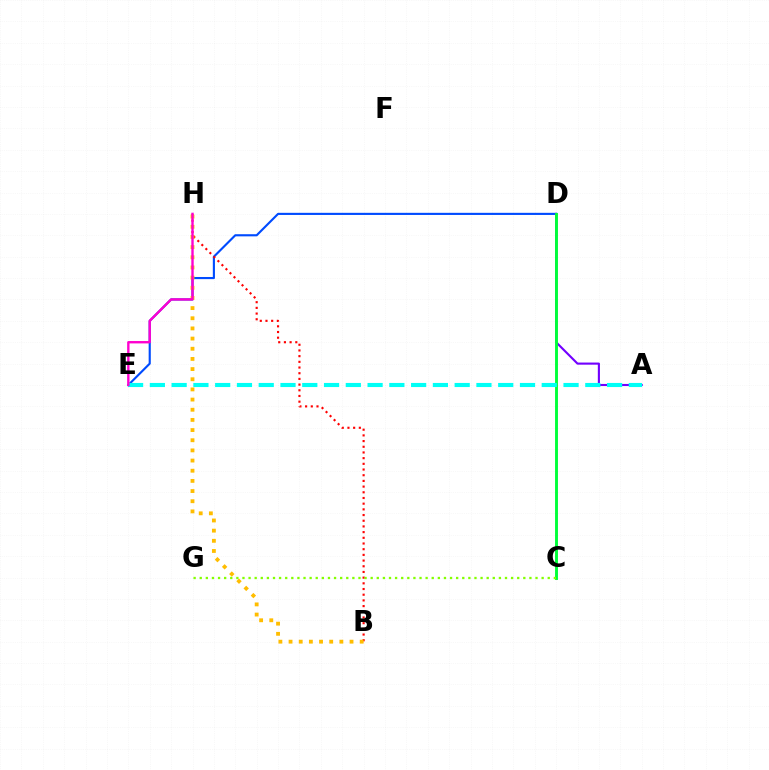{('D', 'E'): [{'color': '#004bff', 'line_style': 'solid', 'thickness': 1.53}], ('B', 'H'): [{'color': '#ff0000', 'line_style': 'dotted', 'thickness': 1.55}, {'color': '#ffbd00', 'line_style': 'dotted', 'thickness': 2.76}], ('A', 'D'): [{'color': '#7200ff', 'line_style': 'solid', 'thickness': 1.53}], ('C', 'D'): [{'color': '#00ff39', 'line_style': 'solid', 'thickness': 2.09}], ('A', 'E'): [{'color': '#00fff6', 'line_style': 'dashed', 'thickness': 2.96}], ('C', 'G'): [{'color': '#84ff00', 'line_style': 'dotted', 'thickness': 1.66}], ('E', 'H'): [{'color': '#ff00cf', 'line_style': 'solid', 'thickness': 1.71}]}